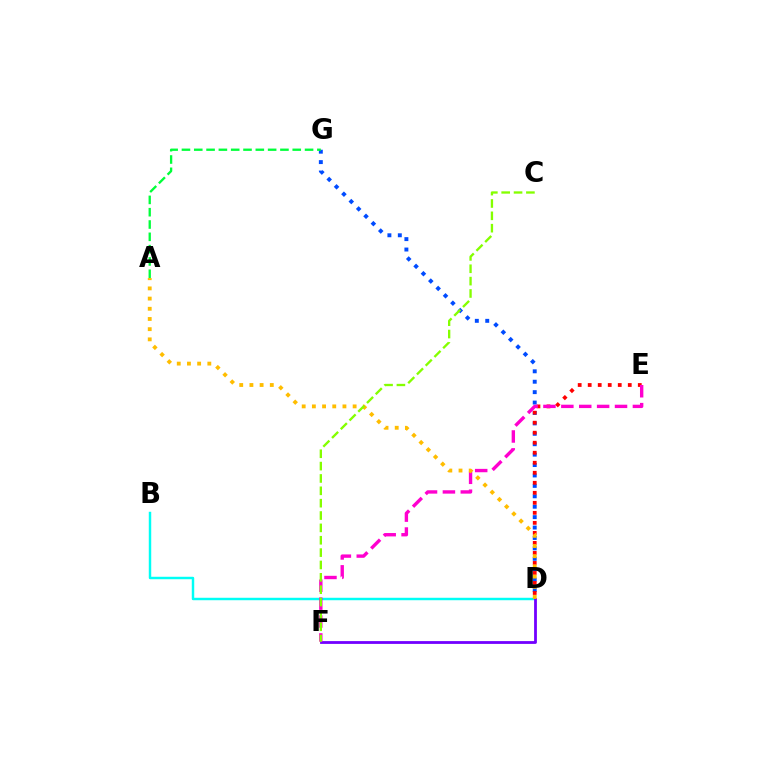{('B', 'D'): [{'color': '#00fff6', 'line_style': 'solid', 'thickness': 1.77}], ('D', 'G'): [{'color': '#004bff', 'line_style': 'dotted', 'thickness': 2.83}], ('D', 'E'): [{'color': '#ff0000', 'line_style': 'dotted', 'thickness': 2.72}], ('D', 'F'): [{'color': '#7200ff', 'line_style': 'solid', 'thickness': 2.01}], ('E', 'F'): [{'color': '#ff00cf', 'line_style': 'dashed', 'thickness': 2.43}], ('A', 'D'): [{'color': '#ffbd00', 'line_style': 'dotted', 'thickness': 2.77}], ('A', 'G'): [{'color': '#00ff39', 'line_style': 'dashed', 'thickness': 1.67}], ('C', 'F'): [{'color': '#84ff00', 'line_style': 'dashed', 'thickness': 1.68}]}